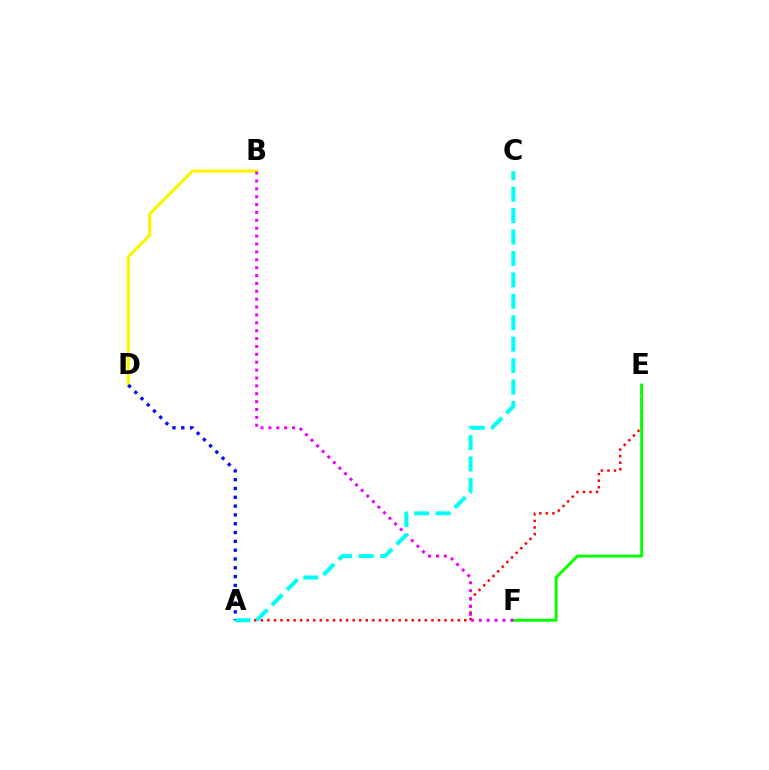{('B', 'D'): [{'color': '#fcf500', 'line_style': 'solid', 'thickness': 2.27}], ('A', 'E'): [{'color': '#ff0000', 'line_style': 'dotted', 'thickness': 1.78}], ('E', 'F'): [{'color': '#08ff00', 'line_style': 'solid', 'thickness': 2.14}], ('A', 'D'): [{'color': '#0010ff', 'line_style': 'dotted', 'thickness': 2.39}], ('B', 'F'): [{'color': '#ee00ff', 'line_style': 'dotted', 'thickness': 2.14}], ('A', 'C'): [{'color': '#00fff6', 'line_style': 'dashed', 'thickness': 2.91}]}